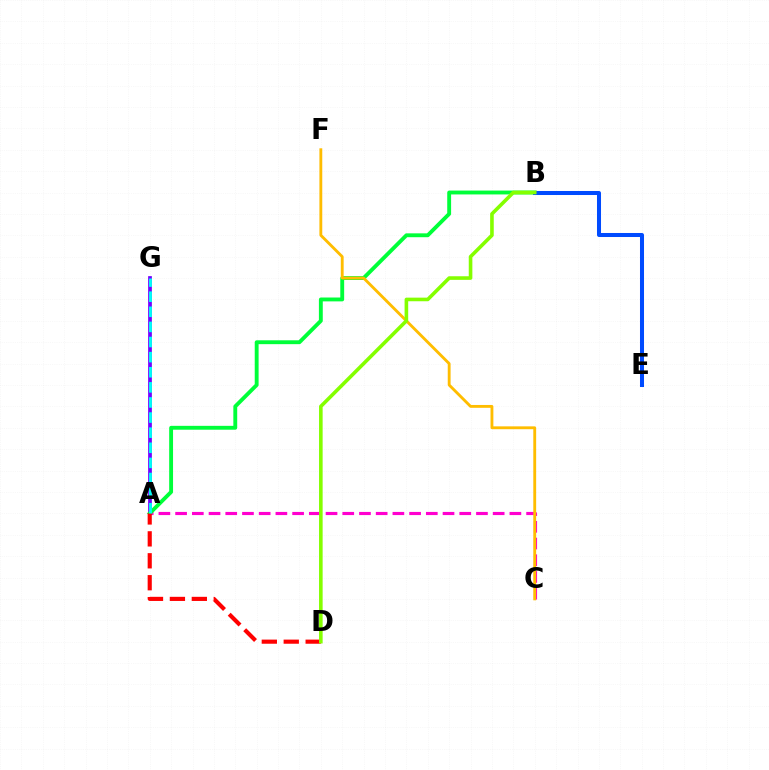{('A', 'C'): [{'color': '#ff00cf', 'line_style': 'dashed', 'thickness': 2.27}], ('A', 'G'): [{'color': '#7200ff', 'line_style': 'solid', 'thickness': 2.69}, {'color': '#00fff6', 'line_style': 'dashed', 'thickness': 2.05}], ('A', 'B'): [{'color': '#00ff39', 'line_style': 'solid', 'thickness': 2.79}], ('B', 'E'): [{'color': '#004bff', 'line_style': 'solid', 'thickness': 2.9}], ('A', 'D'): [{'color': '#ff0000', 'line_style': 'dashed', 'thickness': 2.98}], ('C', 'F'): [{'color': '#ffbd00', 'line_style': 'solid', 'thickness': 2.05}], ('B', 'D'): [{'color': '#84ff00', 'line_style': 'solid', 'thickness': 2.6}]}